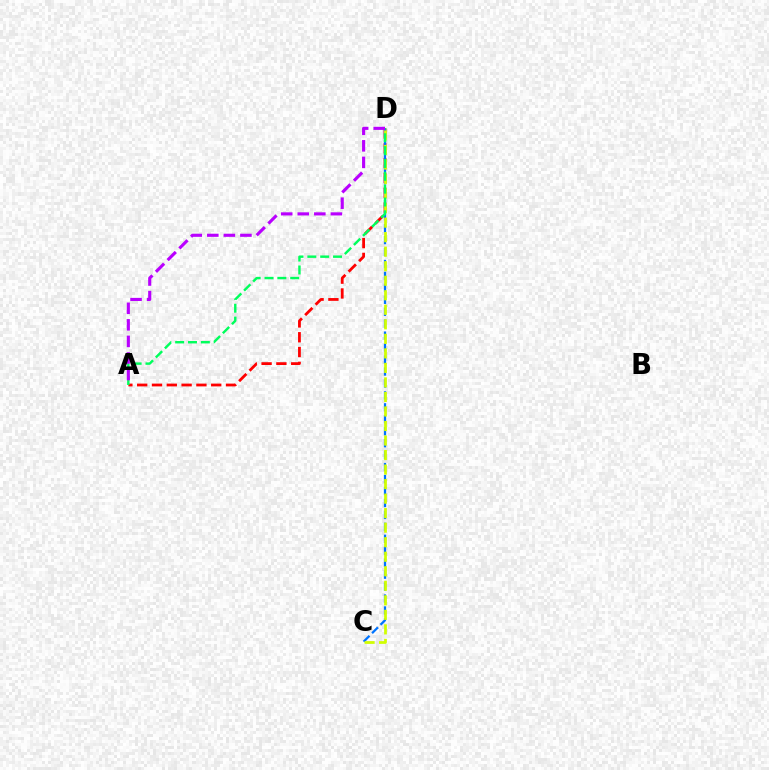{('A', 'D'): [{'color': '#ff0000', 'line_style': 'dashed', 'thickness': 2.01}, {'color': '#00ff5c', 'line_style': 'dashed', 'thickness': 1.75}, {'color': '#b900ff', 'line_style': 'dashed', 'thickness': 2.25}], ('C', 'D'): [{'color': '#0074ff', 'line_style': 'dashed', 'thickness': 1.62}, {'color': '#d1ff00', 'line_style': 'dashed', 'thickness': 1.97}]}